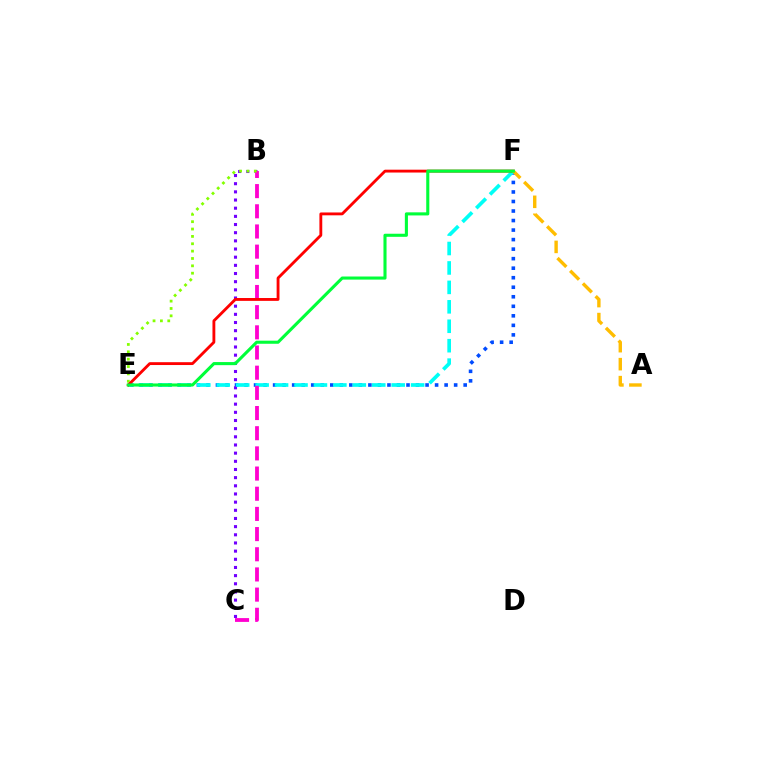{('E', 'F'): [{'color': '#004bff', 'line_style': 'dotted', 'thickness': 2.59}, {'color': '#00fff6', 'line_style': 'dashed', 'thickness': 2.64}, {'color': '#ff0000', 'line_style': 'solid', 'thickness': 2.05}, {'color': '#00ff39', 'line_style': 'solid', 'thickness': 2.22}], ('B', 'C'): [{'color': '#7200ff', 'line_style': 'dotted', 'thickness': 2.22}, {'color': '#ff00cf', 'line_style': 'dashed', 'thickness': 2.74}], ('B', 'E'): [{'color': '#84ff00', 'line_style': 'dotted', 'thickness': 2.0}], ('A', 'F'): [{'color': '#ffbd00', 'line_style': 'dashed', 'thickness': 2.44}]}